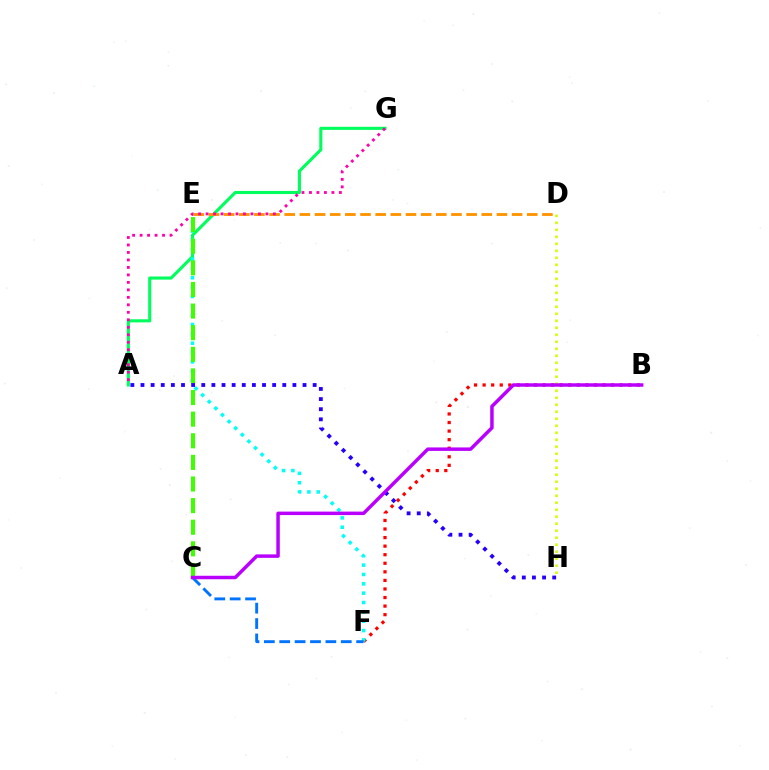{('B', 'F'): [{'color': '#ff0000', 'line_style': 'dotted', 'thickness': 2.33}], ('A', 'G'): [{'color': '#00ff5c', 'line_style': 'solid', 'thickness': 2.24}, {'color': '#ff00ac', 'line_style': 'dotted', 'thickness': 2.03}], ('D', 'E'): [{'color': '#ff9400', 'line_style': 'dashed', 'thickness': 2.06}], ('D', 'H'): [{'color': '#d1ff00', 'line_style': 'dotted', 'thickness': 1.9}], ('E', 'F'): [{'color': '#00fff6', 'line_style': 'dotted', 'thickness': 2.54}], ('C', 'F'): [{'color': '#0074ff', 'line_style': 'dashed', 'thickness': 2.09}], ('C', 'E'): [{'color': '#3dff00', 'line_style': 'dashed', 'thickness': 2.94}], ('A', 'H'): [{'color': '#2500ff', 'line_style': 'dotted', 'thickness': 2.75}], ('B', 'C'): [{'color': '#b900ff', 'line_style': 'solid', 'thickness': 2.5}]}